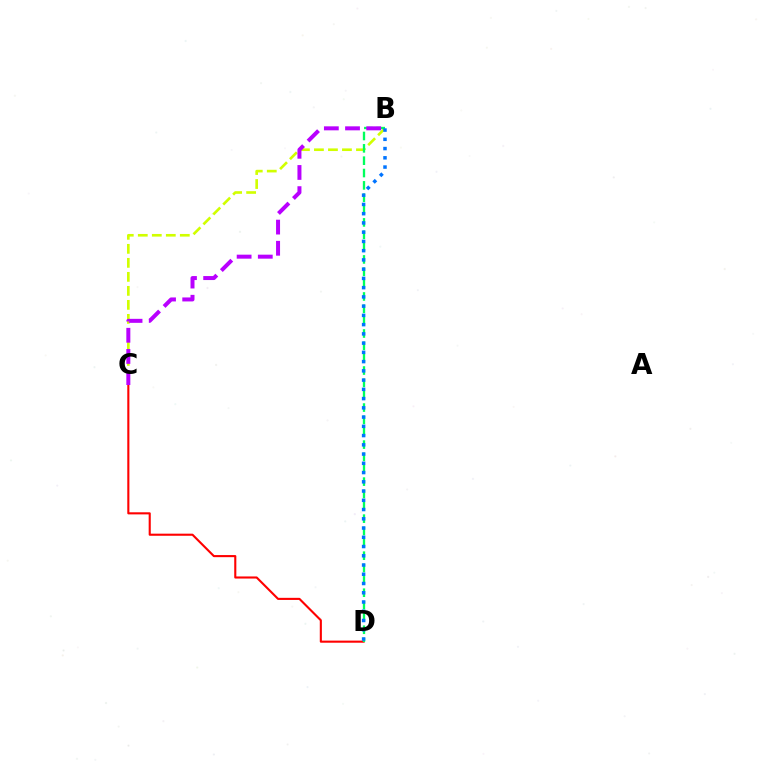{('C', 'D'): [{'color': '#ff0000', 'line_style': 'solid', 'thickness': 1.52}], ('B', 'C'): [{'color': '#d1ff00', 'line_style': 'dashed', 'thickness': 1.9}, {'color': '#b900ff', 'line_style': 'dashed', 'thickness': 2.88}], ('B', 'D'): [{'color': '#00ff5c', 'line_style': 'dashed', 'thickness': 1.68}, {'color': '#0074ff', 'line_style': 'dotted', 'thickness': 2.51}]}